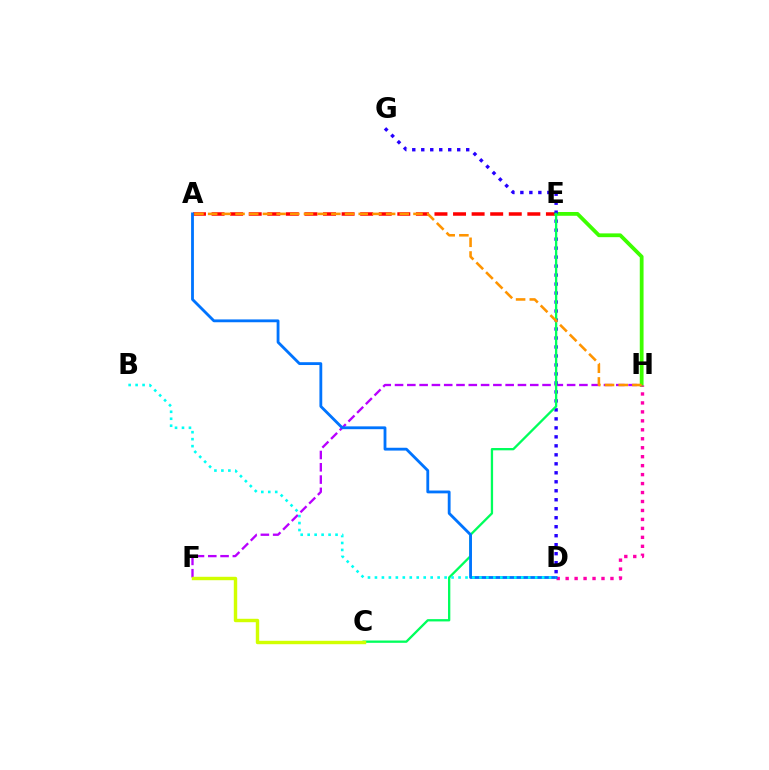{('A', 'E'): [{'color': '#ff0000', 'line_style': 'dashed', 'thickness': 2.52}], ('F', 'H'): [{'color': '#b900ff', 'line_style': 'dashed', 'thickness': 1.67}], ('E', 'H'): [{'color': '#3dff00', 'line_style': 'solid', 'thickness': 2.72}], ('D', 'G'): [{'color': '#2500ff', 'line_style': 'dotted', 'thickness': 2.44}], ('D', 'H'): [{'color': '#ff00ac', 'line_style': 'dotted', 'thickness': 2.43}], ('C', 'E'): [{'color': '#00ff5c', 'line_style': 'solid', 'thickness': 1.66}], ('A', 'D'): [{'color': '#0074ff', 'line_style': 'solid', 'thickness': 2.03}], ('C', 'F'): [{'color': '#d1ff00', 'line_style': 'solid', 'thickness': 2.46}], ('B', 'D'): [{'color': '#00fff6', 'line_style': 'dotted', 'thickness': 1.89}], ('A', 'H'): [{'color': '#ff9400', 'line_style': 'dashed', 'thickness': 1.86}]}